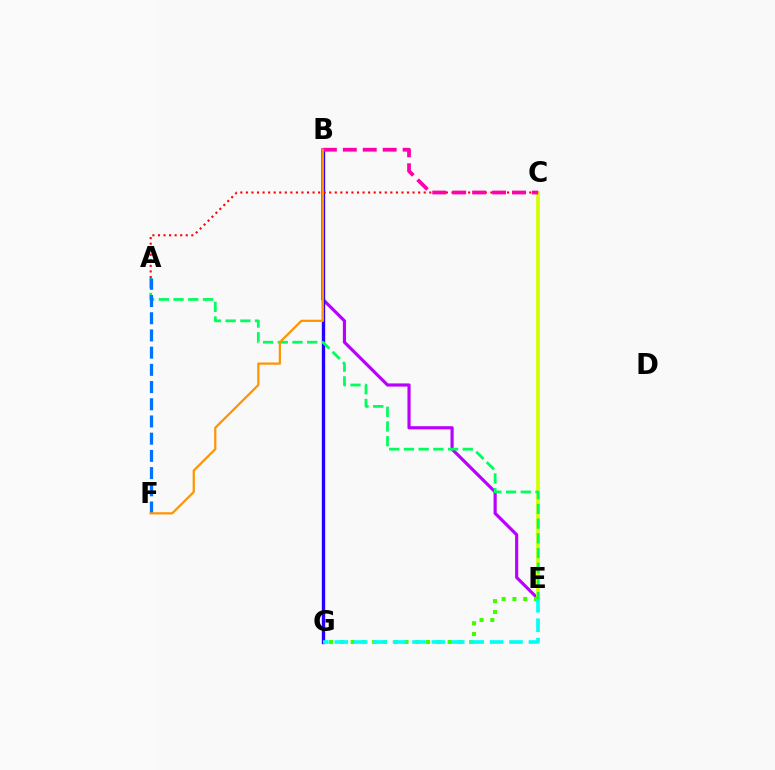{('B', 'E'): [{'color': '#b900ff', 'line_style': 'solid', 'thickness': 2.28}], ('C', 'E'): [{'color': '#d1ff00', 'line_style': 'solid', 'thickness': 2.67}], ('E', 'G'): [{'color': '#3dff00', 'line_style': 'dotted', 'thickness': 2.93}, {'color': '#00fff6', 'line_style': 'dashed', 'thickness': 2.64}], ('B', 'G'): [{'color': '#2500ff', 'line_style': 'solid', 'thickness': 2.41}], ('A', 'E'): [{'color': '#00ff5c', 'line_style': 'dashed', 'thickness': 2.0}], ('A', 'C'): [{'color': '#ff0000', 'line_style': 'dotted', 'thickness': 1.51}], ('A', 'F'): [{'color': '#0074ff', 'line_style': 'dashed', 'thickness': 2.34}], ('B', 'C'): [{'color': '#ff00ac', 'line_style': 'dashed', 'thickness': 2.71}], ('B', 'F'): [{'color': '#ff9400', 'line_style': 'solid', 'thickness': 1.6}]}